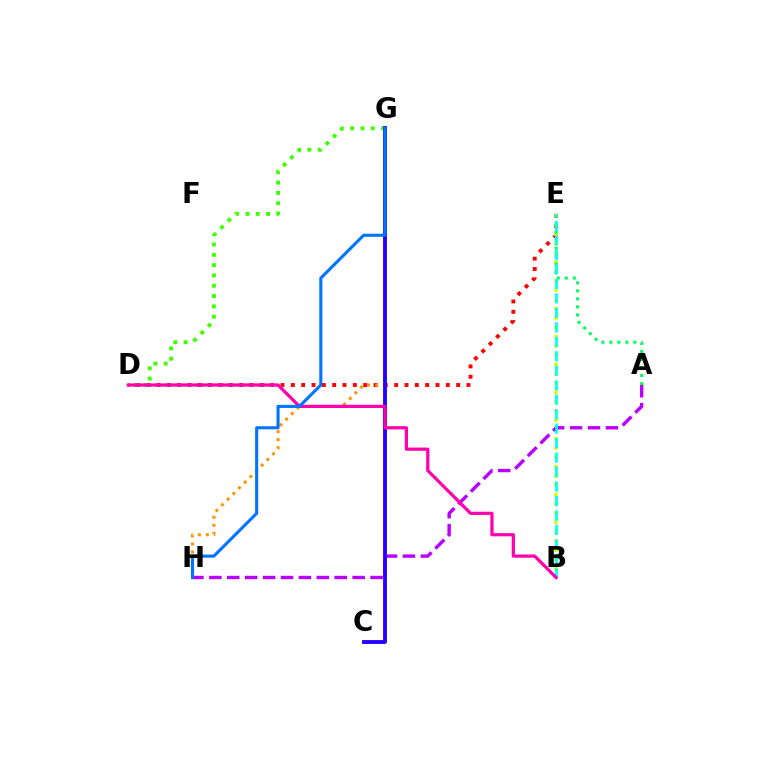{('D', 'E'): [{'color': '#ff0000', 'line_style': 'dotted', 'thickness': 2.81}], ('B', 'E'): [{'color': '#d1ff00', 'line_style': 'dotted', 'thickness': 2.52}, {'color': '#00fff6', 'line_style': 'dashed', 'thickness': 1.97}], ('A', 'E'): [{'color': '#00ff5c', 'line_style': 'dotted', 'thickness': 2.18}], ('D', 'G'): [{'color': '#3dff00', 'line_style': 'dotted', 'thickness': 2.8}], ('G', 'H'): [{'color': '#ff9400', 'line_style': 'dotted', 'thickness': 2.18}, {'color': '#0074ff', 'line_style': 'solid', 'thickness': 2.22}], ('A', 'H'): [{'color': '#b900ff', 'line_style': 'dashed', 'thickness': 2.43}], ('C', 'G'): [{'color': '#2500ff', 'line_style': 'solid', 'thickness': 2.77}], ('B', 'D'): [{'color': '#ff00ac', 'line_style': 'solid', 'thickness': 2.31}]}